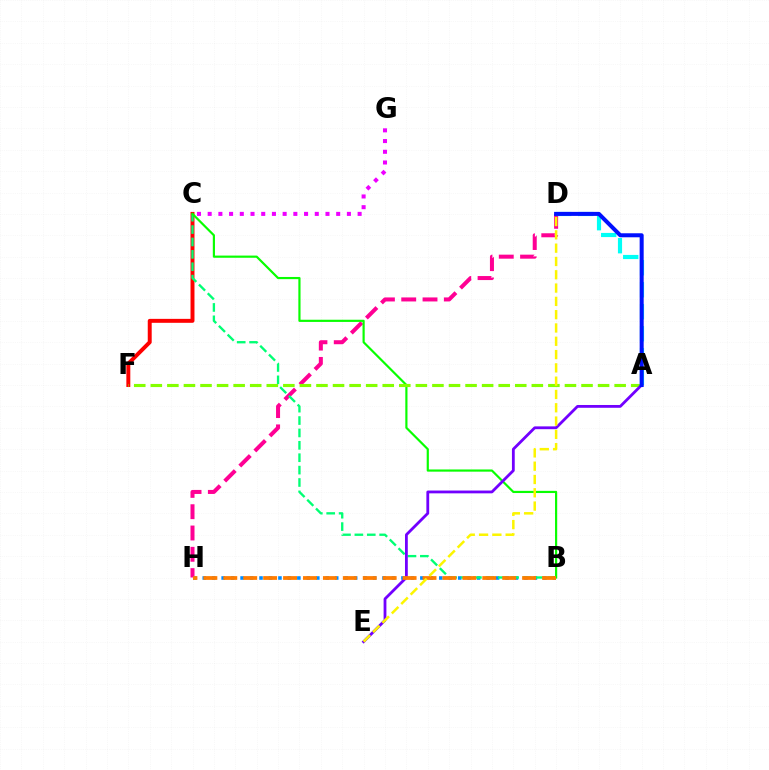{('C', 'F'): [{'color': '#ff0000', 'line_style': 'solid', 'thickness': 2.84}], ('D', 'H'): [{'color': '#ff0094', 'line_style': 'dashed', 'thickness': 2.89}], ('B', 'H'): [{'color': '#008cff', 'line_style': 'dotted', 'thickness': 2.57}, {'color': '#ff7c00', 'line_style': 'dashed', 'thickness': 2.71}], ('A', 'D'): [{'color': '#00fff6', 'line_style': 'dashed', 'thickness': 2.99}, {'color': '#0010ff', 'line_style': 'solid', 'thickness': 2.89}], ('B', 'C'): [{'color': '#00ff74', 'line_style': 'dashed', 'thickness': 1.68}, {'color': '#08ff00', 'line_style': 'solid', 'thickness': 1.57}], ('A', 'F'): [{'color': '#84ff00', 'line_style': 'dashed', 'thickness': 2.25}], ('A', 'E'): [{'color': '#7200ff', 'line_style': 'solid', 'thickness': 2.02}], ('D', 'E'): [{'color': '#fcf500', 'line_style': 'dashed', 'thickness': 1.81}], ('C', 'G'): [{'color': '#ee00ff', 'line_style': 'dotted', 'thickness': 2.91}]}